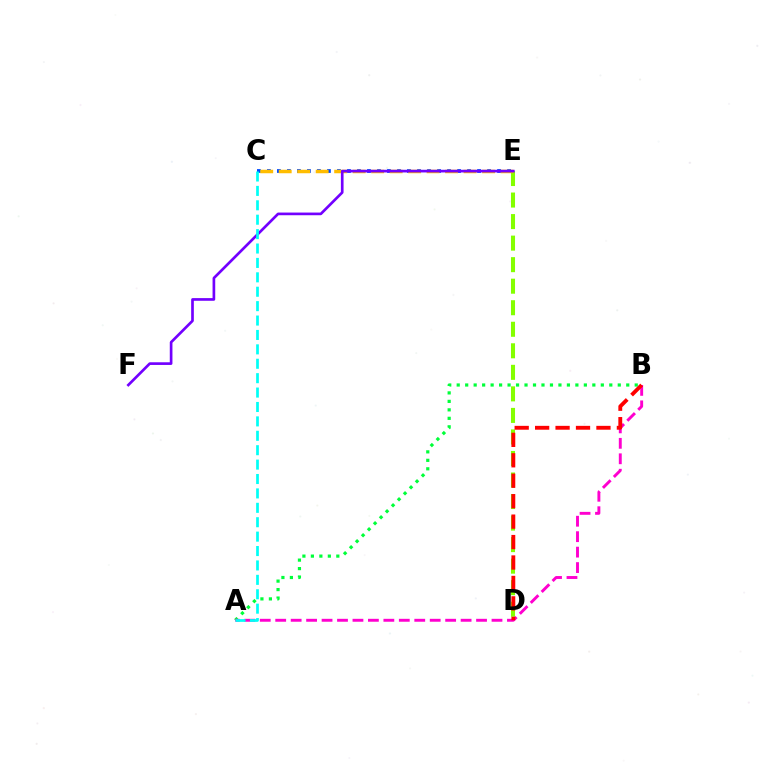{('D', 'E'): [{'color': '#84ff00', 'line_style': 'dashed', 'thickness': 2.93}], ('A', 'B'): [{'color': '#00ff39', 'line_style': 'dotted', 'thickness': 2.3}, {'color': '#ff00cf', 'line_style': 'dashed', 'thickness': 2.1}], ('C', 'E'): [{'color': '#004bff', 'line_style': 'dotted', 'thickness': 2.72}, {'color': '#ffbd00', 'line_style': 'dashed', 'thickness': 2.51}], ('E', 'F'): [{'color': '#7200ff', 'line_style': 'solid', 'thickness': 1.92}], ('A', 'C'): [{'color': '#00fff6', 'line_style': 'dashed', 'thickness': 1.96}], ('B', 'D'): [{'color': '#ff0000', 'line_style': 'dashed', 'thickness': 2.78}]}